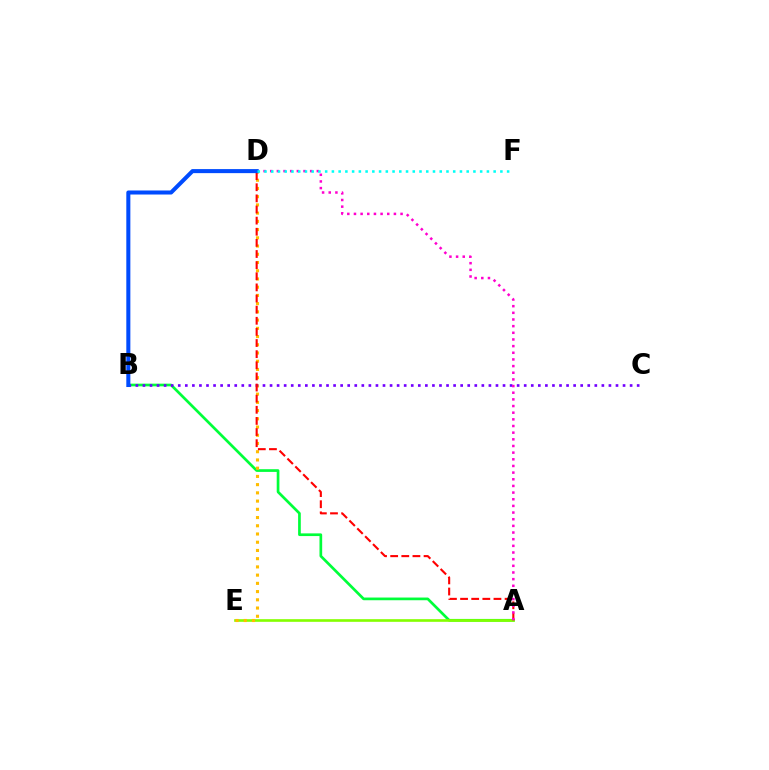{('A', 'B'): [{'color': '#00ff39', 'line_style': 'solid', 'thickness': 1.94}], ('A', 'E'): [{'color': '#84ff00', 'line_style': 'solid', 'thickness': 1.91}], ('D', 'E'): [{'color': '#ffbd00', 'line_style': 'dotted', 'thickness': 2.24}], ('B', 'C'): [{'color': '#7200ff', 'line_style': 'dotted', 'thickness': 1.92}], ('A', 'D'): [{'color': '#ff0000', 'line_style': 'dashed', 'thickness': 1.51}, {'color': '#ff00cf', 'line_style': 'dotted', 'thickness': 1.81}], ('B', 'D'): [{'color': '#004bff', 'line_style': 'solid', 'thickness': 2.91}], ('D', 'F'): [{'color': '#00fff6', 'line_style': 'dotted', 'thickness': 1.83}]}